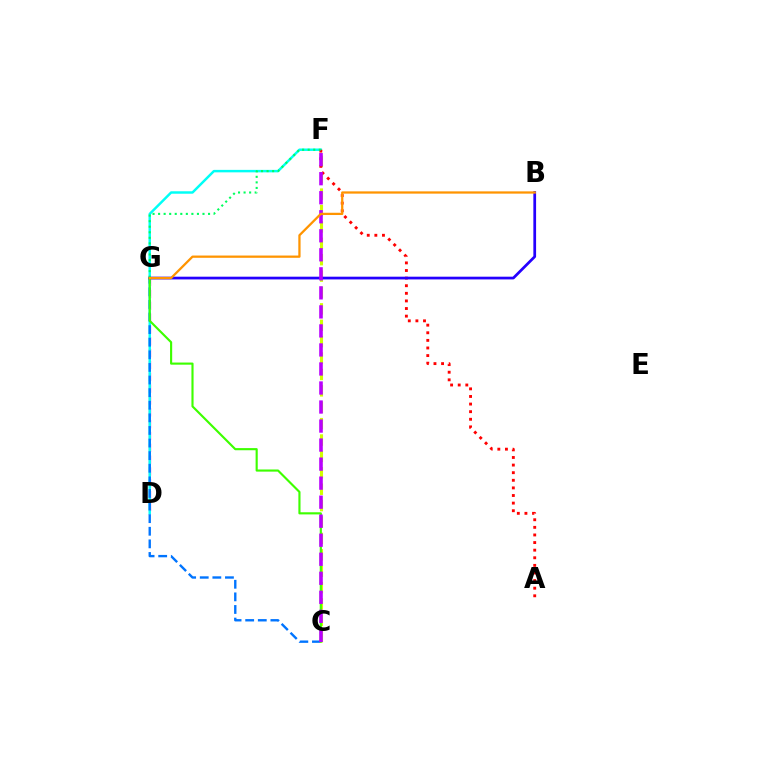{('D', 'G'): [{'color': '#ff00ac', 'line_style': 'dashed', 'thickness': 1.61}], ('D', 'F'): [{'color': '#00fff6', 'line_style': 'solid', 'thickness': 1.77}], ('C', 'G'): [{'color': '#0074ff', 'line_style': 'dashed', 'thickness': 1.71}, {'color': '#3dff00', 'line_style': 'solid', 'thickness': 1.54}], ('C', 'F'): [{'color': '#d1ff00', 'line_style': 'dashed', 'thickness': 2.23}, {'color': '#b900ff', 'line_style': 'dashed', 'thickness': 2.58}], ('A', 'F'): [{'color': '#ff0000', 'line_style': 'dotted', 'thickness': 2.07}], ('B', 'G'): [{'color': '#2500ff', 'line_style': 'solid', 'thickness': 1.97}, {'color': '#ff9400', 'line_style': 'solid', 'thickness': 1.63}], ('F', 'G'): [{'color': '#00ff5c', 'line_style': 'dotted', 'thickness': 1.51}]}